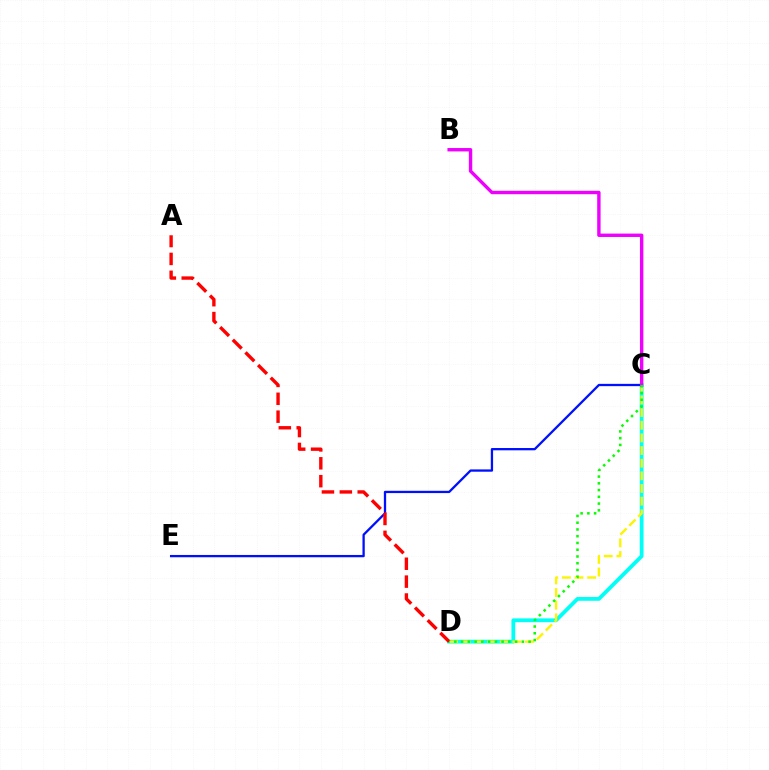{('C', 'D'): [{'color': '#00fff6', 'line_style': 'solid', 'thickness': 2.73}, {'color': '#fcf500', 'line_style': 'dashed', 'thickness': 1.72}, {'color': '#08ff00', 'line_style': 'dotted', 'thickness': 1.83}], ('C', 'E'): [{'color': '#0010ff', 'line_style': 'solid', 'thickness': 1.65}], ('B', 'C'): [{'color': '#ee00ff', 'line_style': 'solid', 'thickness': 2.44}], ('A', 'D'): [{'color': '#ff0000', 'line_style': 'dashed', 'thickness': 2.43}]}